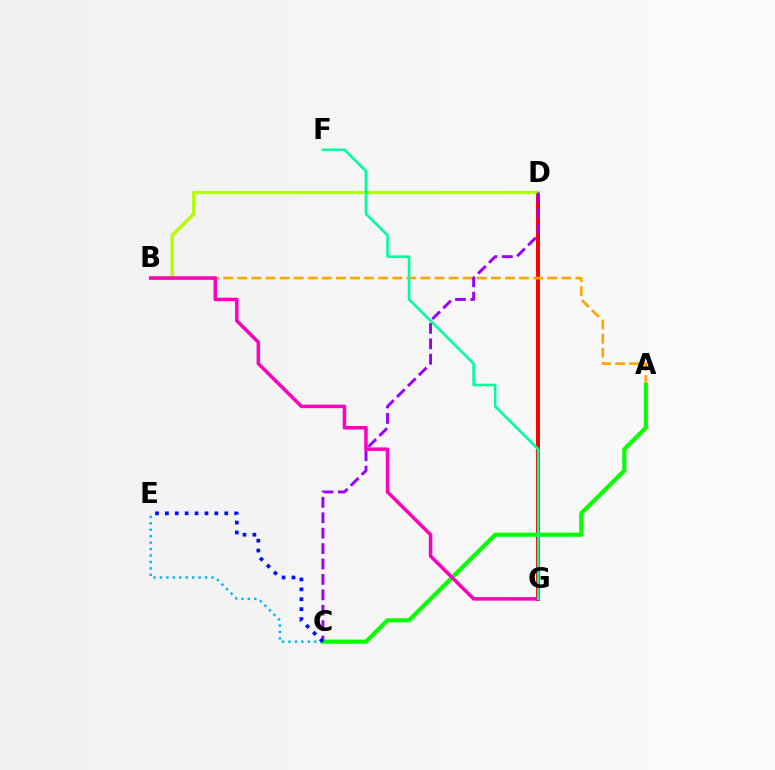{('D', 'G'): [{'color': '#ff0000', 'line_style': 'solid', 'thickness': 2.85}], ('B', 'D'): [{'color': '#b3ff00', 'line_style': 'solid', 'thickness': 2.39}], ('A', 'B'): [{'color': '#ffa500', 'line_style': 'dashed', 'thickness': 1.91}], ('C', 'D'): [{'color': '#9b00ff', 'line_style': 'dashed', 'thickness': 2.09}], ('C', 'E'): [{'color': '#00b5ff', 'line_style': 'dotted', 'thickness': 1.75}, {'color': '#0010ff', 'line_style': 'dotted', 'thickness': 2.69}], ('A', 'C'): [{'color': '#08ff00', 'line_style': 'solid', 'thickness': 2.99}], ('B', 'G'): [{'color': '#ff00bd', 'line_style': 'solid', 'thickness': 2.52}], ('F', 'G'): [{'color': '#00ff9d', 'line_style': 'solid', 'thickness': 1.88}]}